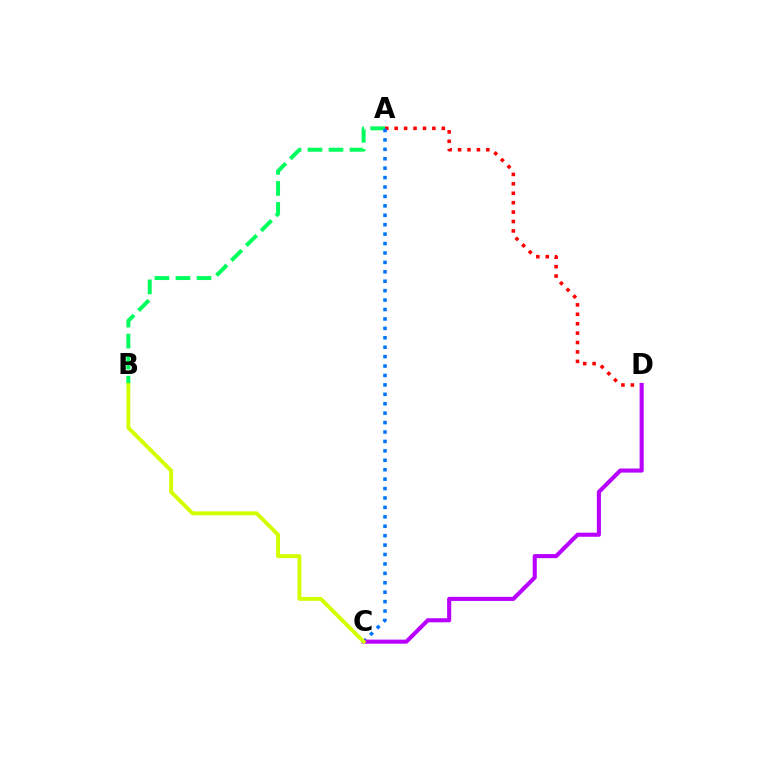{('A', 'D'): [{'color': '#ff0000', 'line_style': 'dotted', 'thickness': 2.56}], ('A', 'B'): [{'color': '#00ff5c', 'line_style': 'dashed', 'thickness': 2.86}], ('A', 'C'): [{'color': '#0074ff', 'line_style': 'dotted', 'thickness': 2.56}], ('C', 'D'): [{'color': '#b900ff', 'line_style': 'solid', 'thickness': 2.94}], ('B', 'C'): [{'color': '#d1ff00', 'line_style': 'solid', 'thickness': 2.8}]}